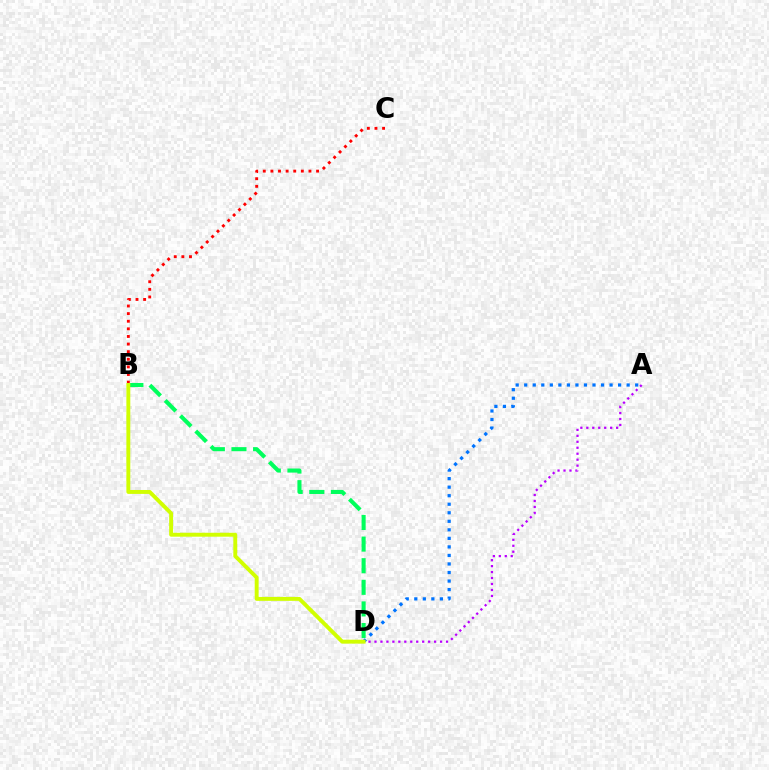{('B', 'D'): [{'color': '#00ff5c', 'line_style': 'dashed', 'thickness': 2.94}, {'color': '#d1ff00', 'line_style': 'solid', 'thickness': 2.82}], ('A', 'D'): [{'color': '#b900ff', 'line_style': 'dotted', 'thickness': 1.62}, {'color': '#0074ff', 'line_style': 'dotted', 'thickness': 2.32}], ('B', 'C'): [{'color': '#ff0000', 'line_style': 'dotted', 'thickness': 2.07}]}